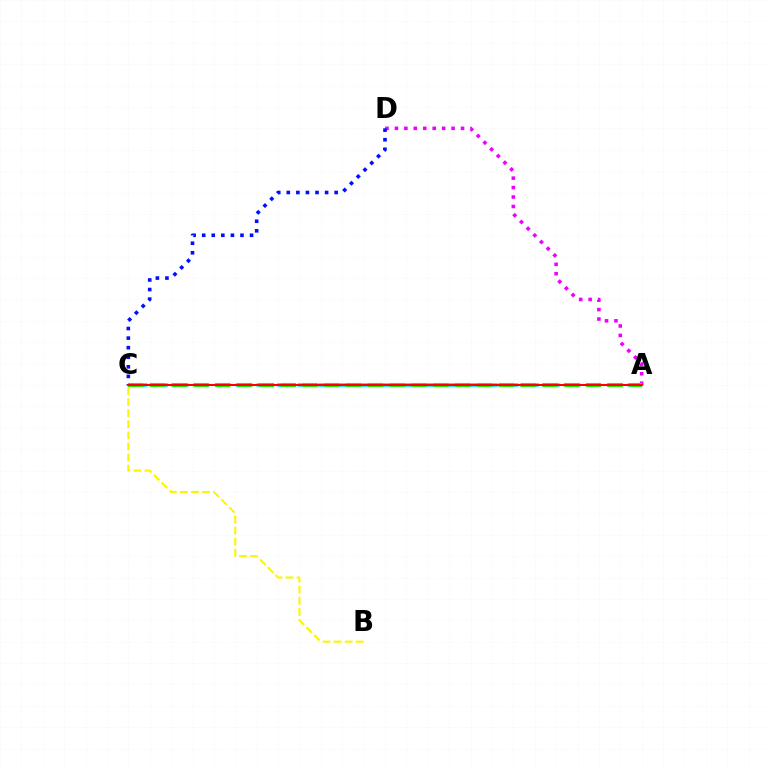{('A', 'C'): [{'color': '#00fff6', 'line_style': 'dashed', 'thickness': 2.8}, {'color': '#08ff00', 'line_style': 'dashed', 'thickness': 2.96}, {'color': '#ff0000', 'line_style': 'solid', 'thickness': 1.52}], ('A', 'D'): [{'color': '#ee00ff', 'line_style': 'dotted', 'thickness': 2.57}], ('C', 'D'): [{'color': '#0010ff', 'line_style': 'dotted', 'thickness': 2.6}], ('B', 'C'): [{'color': '#fcf500', 'line_style': 'dashed', 'thickness': 1.5}]}